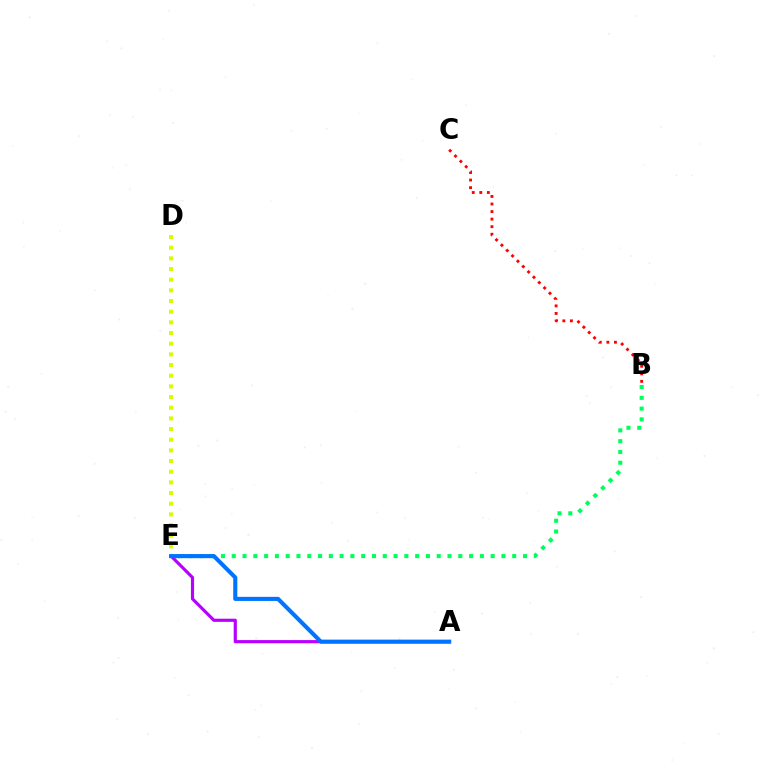{('D', 'E'): [{'color': '#d1ff00', 'line_style': 'dotted', 'thickness': 2.9}], ('B', 'C'): [{'color': '#ff0000', 'line_style': 'dotted', 'thickness': 2.05}], ('B', 'E'): [{'color': '#00ff5c', 'line_style': 'dotted', 'thickness': 2.93}], ('A', 'E'): [{'color': '#b900ff', 'line_style': 'solid', 'thickness': 2.27}, {'color': '#0074ff', 'line_style': 'solid', 'thickness': 2.95}]}